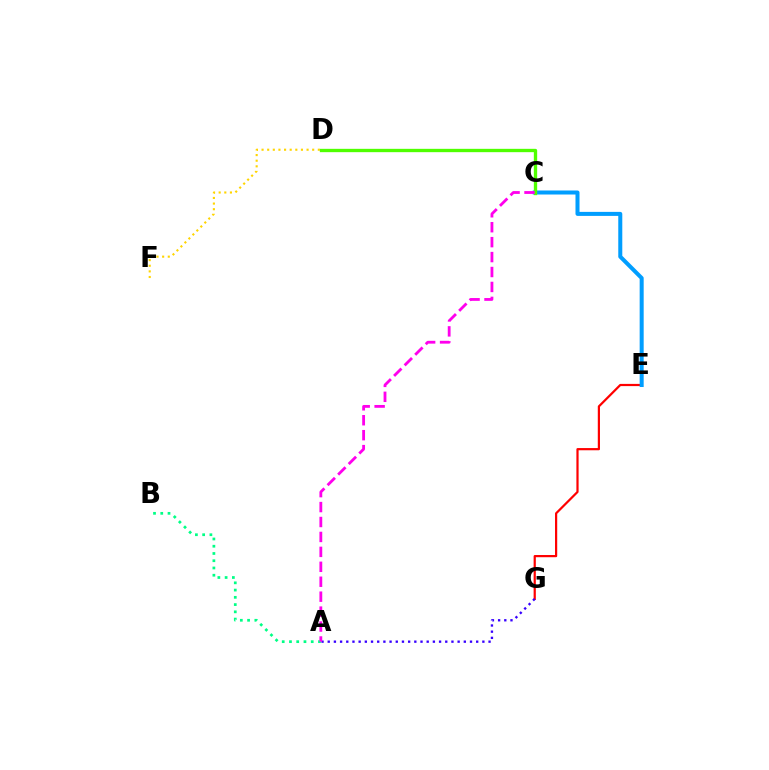{('E', 'G'): [{'color': '#ff0000', 'line_style': 'solid', 'thickness': 1.59}], ('A', 'B'): [{'color': '#00ff86', 'line_style': 'dotted', 'thickness': 1.97}], ('D', 'F'): [{'color': '#ffd500', 'line_style': 'dotted', 'thickness': 1.53}], ('A', 'G'): [{'color': '#3700ff', 'line_style': 'dotted', 'thickness': 1.68}], ('C', 'E'): [{'color': '#009eff', 'line_style': 'solid', 'thickness': 2.89}], ('C', 'D'): [{'color': '#4fff00', 'line_style': 'solid', 'thickness': 2.4}], ('A', 'C'): [{'color': '#ff00ed', 'line_style': 'dashed', 'thickness': 2.03}]}